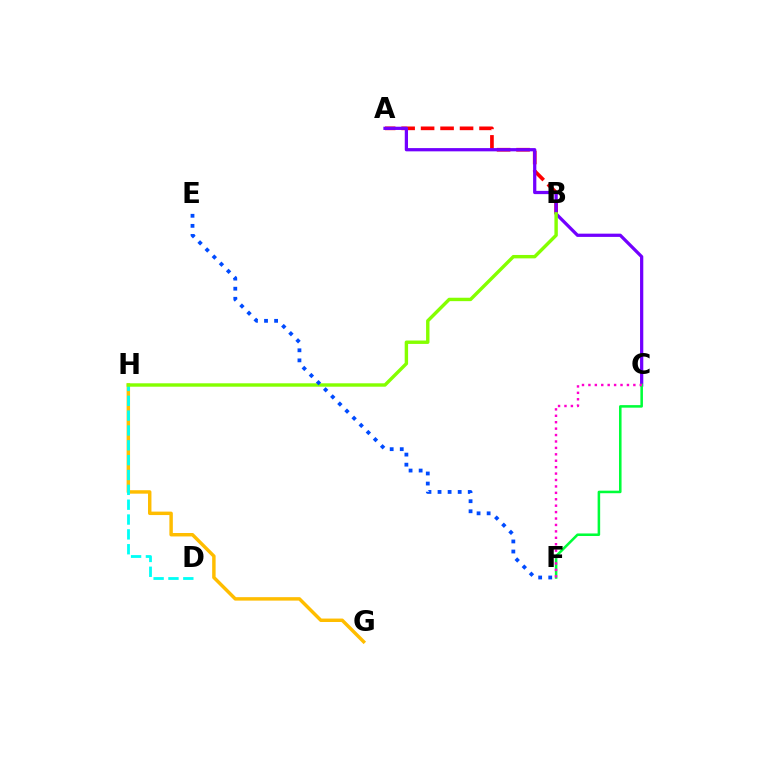{('G', 'H'): [{'color': '#ffbd00', 'line_style': 'solid', 'thickness': 2.48}], ('A', 'B'): [{'color': '#ff0000', 'line_style': 'dashed', 'thickness': 2.65}], ('D', 'H'): [{'color': '#00fff6', 'line_style': 'dashed', 'thickness': 2.02}], ('A', 'C'): [{'color': '#7200ff', 'line_style': 'solid', 'thickness': 2.34}], ('B', 'H'): [{'color': '#84ff00', 'line_style': 'solid', 'thickness': 2.45}], ('C', 'F'): [{'color': '#00ff39', 'line_style': 'solid', 'thickness': 1.83}, {'color': '#ff00cf', 'line_style': 'dotted', 'thickness': 1.74}], ('E', 'F'): [{'color': '#004bff', 'line_style': 'dotted', 'thickness': 2.74}]}